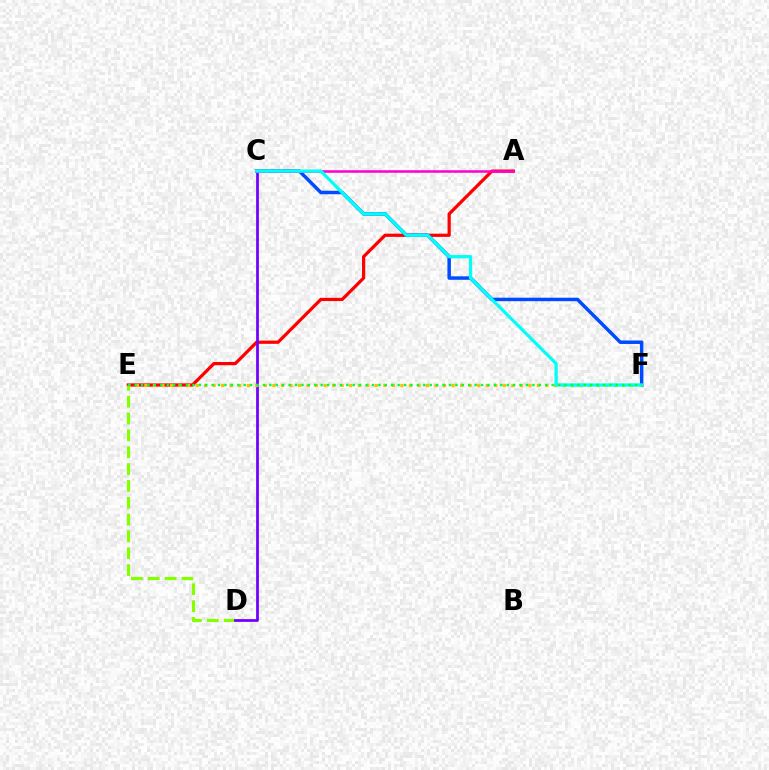{('A', 'E'): [{'color': '#ff0000', 'line_style': 'solid', 'thickness': 2.32}], ('C', 'F'): [{'color': '#004bff', 'line_style': 'solid', 'thickness': 2.5}, {'color': '#00fff6', 'line_style': 'solid', 'thickness': 2.34}], ('D', 'E'): [{'color': '#84ff00', 'line_style': 'dashed', 'thickness': 2.29}], ('C', 'D'): [{'color': '#7200ff', 'line_style': 'solid', 'thickness': 1.98}], ('A', 'C'): [{'color': '#ff00cf', 'line_style': 'solid', 'thickness': 1.83}], ('E', 'F'): [{'color': '#ffbd00', 'line_style': 'dotted', 'thickness': 2.32}, {'color': '#00ff39', 'line_style': 'dotted', 'thickness': 1.74}]}